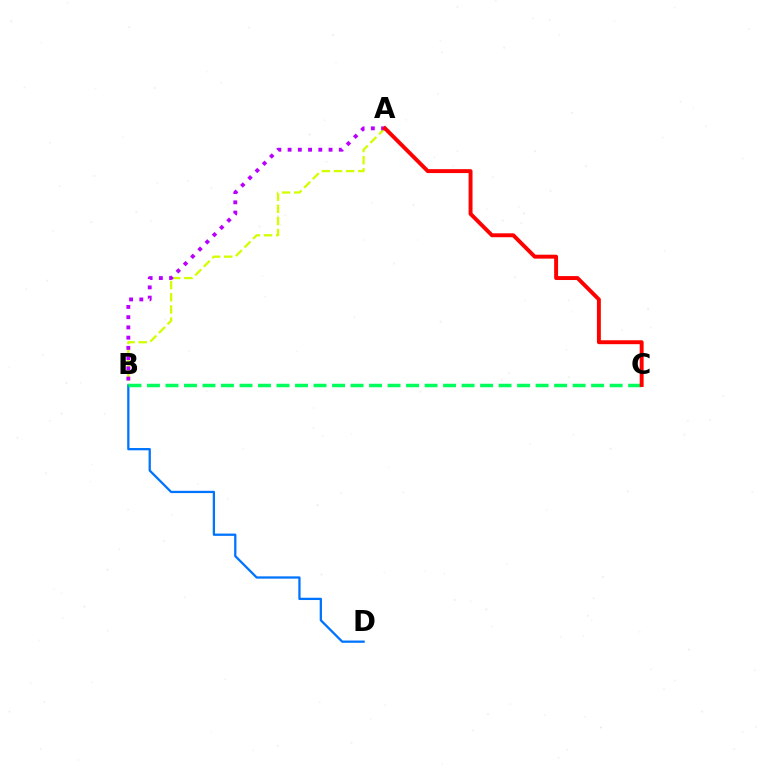{('B', 'D'): [{'color': '#0074ff', 'line_style': 'solid', 'thickness': 1.64}], ('A', 'B'): [{'color': '#d1ff00', 'line_style': 'dashed', 'thickness': 1.65}, {'color': '#b900ff', 'line_style': 'dotted', 'thickness': 2.78}], ('B', 'C'): [{'color': '#00ff5c', 'line_style': 'dashed', 'thickness': 2.51}], ('A', 'C'): [{'color': '#ff0000', 'line_style': 'solid', 'thickness': 2.82}]}